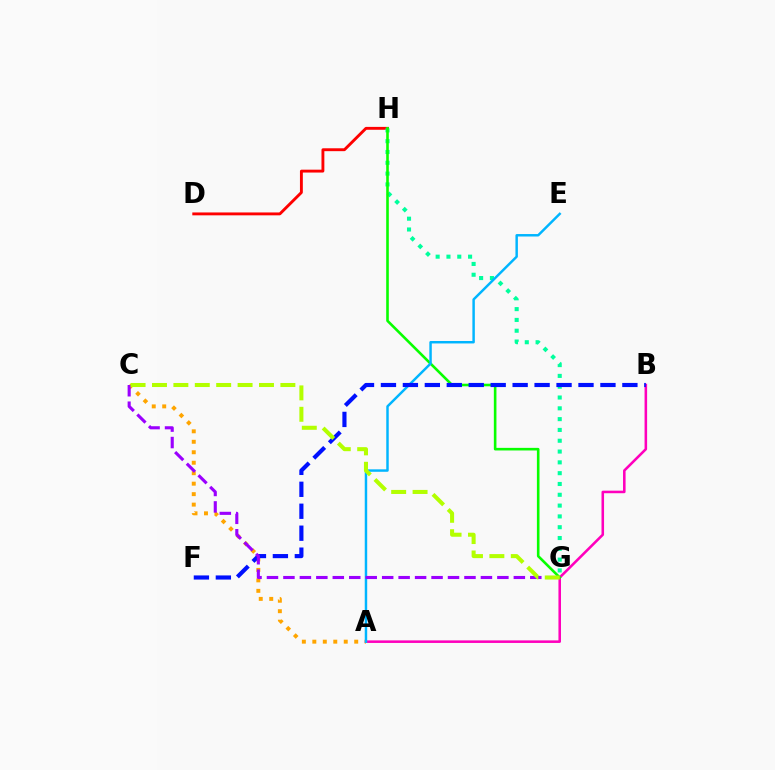{('A', 'B'): [{'color': '#ff00bd', 'line_style': 'solid', 'thickness': 1.84}], ('D', 'H'): [{'color': '#ff0000', 'line_style': 'solid', 'thickness': 2.07}], ('G', 'H'): [{'color': '#00ff9d', 'line_style': 'dotted', 'thickness': 2.94}, {'color': '#08ff00', 'line_style': 'solid', 'thickness': 1.87}], ('A', 'C'): [{'color': '#ffa500', 'line_style': 'dotted', 'thickness': 2.85}], ('A', 'E'): [{'color': '#00b5ff', 'line_style': 'solid', 'thickness': 1.77}], ('B', 'F'): [{'color': '#0010ff', 'line_style': 'dashed', 'thickness': 2.98}], ('C', 'G'): [{'color': '#9b00ff', 'line_style': 'dashed', 'thickness': 2.24}, {'color': '#b3ff00', 'line_style': 'dashed', 'thickness': 2.91}]}